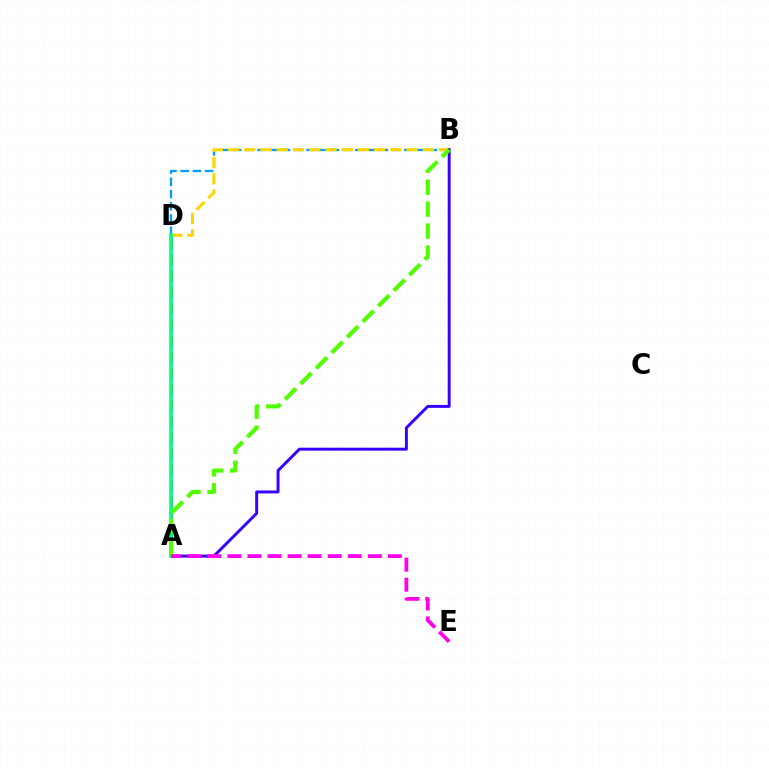{('B', 'D'): [{'color': '#009eff', 'line_style': 'dashed', 'thickness': 1.66}, {'color': '#ffd500', 'line_style': 'dashed', 'thickness': 2.2}], ('A', 'D'): [{'color': '#ff0000', 'line_style': 'dashed', 'thickness': 2.19}, {'color': '#00ff86', 'line_style': 'solid', 'thickness': 2.62}], ('A', 'B'): [{'color': '#3700ff', 'line_style': 'solid', 'thickness': 2.12}, {'color': '#4fff00', 'line_style': 'dashed', 'thickness': 2.98}], ('A', 'E'): [{'color': '#ff00ed', 'line_style': 'dashed', 'thickness': 2.72}]}